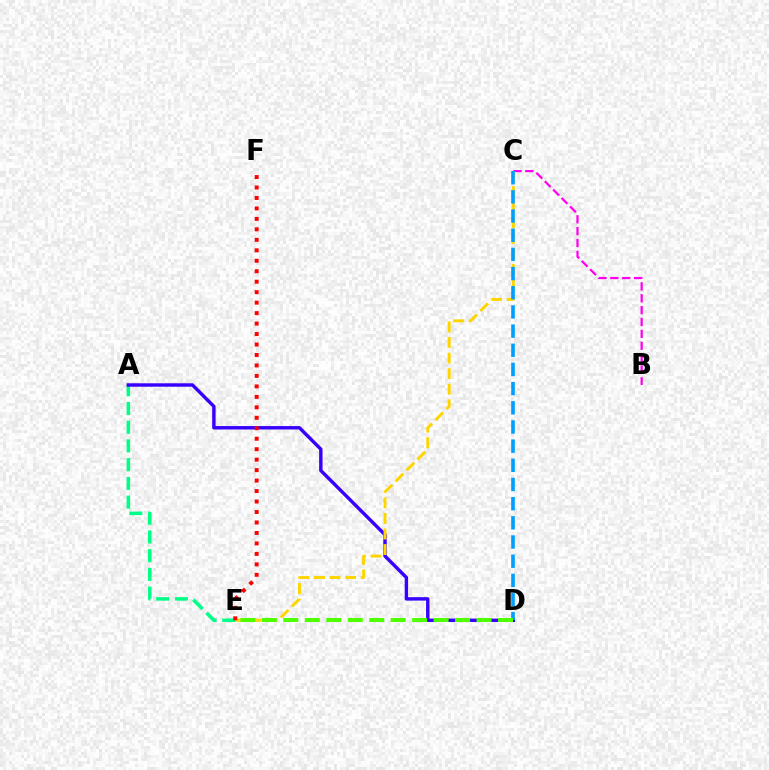{('A', 'E'): [{'color': '#00ff86', 'line_style': 'dashed', 'thickness': 2.54}], ('B', 'C'): [{'color': '#ff00ed', 'line_style': 'dashed', 'thickness': 1.61}], ('A', 'D'): [{'color': '#3700ff', 'line_style': 'solid', 'thickness': 2.46}], ('C', 'E'): [{'color': '#ffd500', 'line_style': 'dashed', 'thickness': 2.12}], ('C', 'D'): [{'color': '#009eff', 'line_style': 'dashed', 'thickness': 2.6}], ('D', 'E'): [{'color': '#4fff00', 'line_style': 'dashed', 'thickness': 2.92}], ('E', 'F'): [{'color': '#ff0000', 'line_style': 'dotted', 'thickness': 2.84}]}